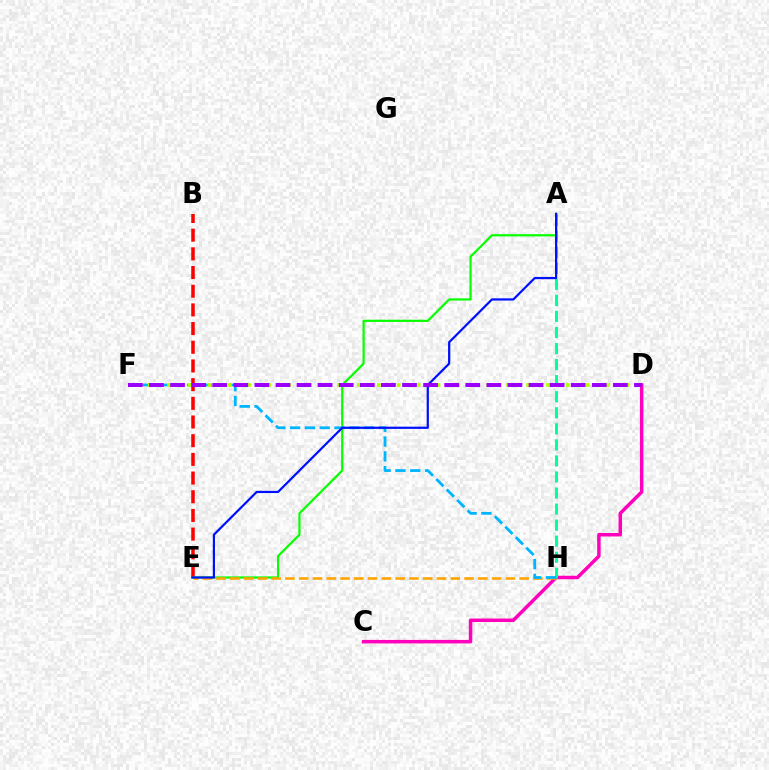{('C', 'D'): [{'color': '#ff00bd', 'line_style': 'solid', 'thickness': 2.51}], ('B', 'E'): [{'color': '#ff0000', 'line_style': 'dashed', 'thickness': 2.54}], ('A', 'E'): [{'color': '#08ff00', 'line_style': 'solid', 'thickness': 1.59}, {'color': '#0010ff', 'line_style': 'solid', 'thickness': 1.6}], ('E', 'H'): [{'color': '#ffa500', 'line_style': 'dashed', 'thickness': 1.87}], ('A', 'H'): [{'color': '#00ff9d', 'line_style': 'dashed', 'thickness': 2.18}], ('F', 'H'): [{'color': '#00b5ff', 'line_style': 'dashed', 'thickness': 2.01}], ('D', 'F'): [{'color': '#b3ff00', 'line_style': 'dotted', 'thickness': 2.7}, {'color': '#9b00ff', 'line_style': 'dashed', 'thickness': 2.86}]}